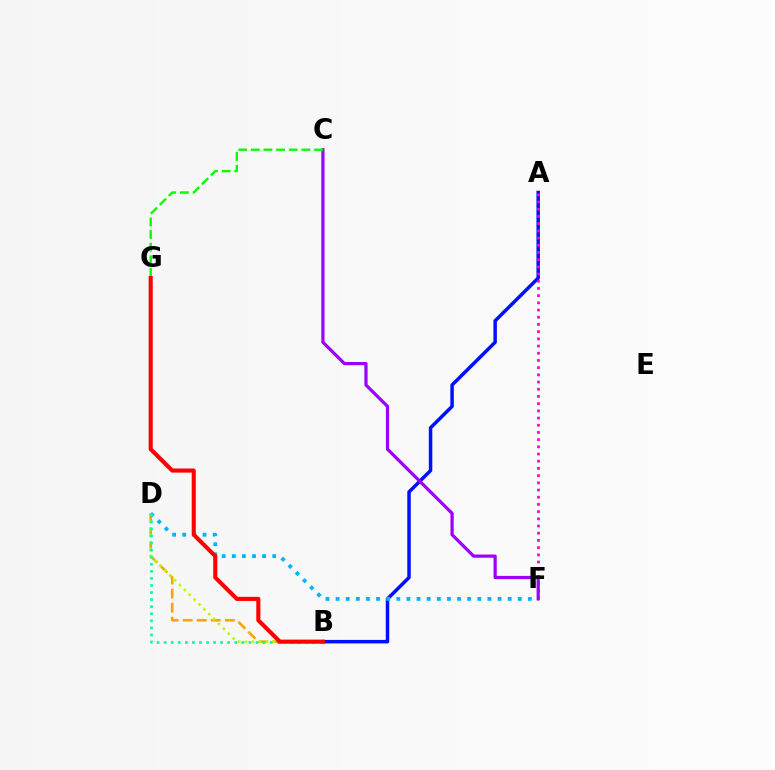{('B', 'D'): [{'color': '#ffa500', 'line_style': 'dashed', 'thickness': 1.91}, {'color': '#b3ff00', 'line_style': 'dotted', 'thickness': 1.87}, {'color': '#00ff9d', 'line_style': 'dotted', 'thickness': 1.92}], ('A', 'B'): [{'color': '#0010ff', 'line_style': 'solid', 'thickness': 2.52}], ('A', 'F'): [{'color': '#ff00bd', 'line_style': 'dotted', 'thickness': 1.96}], ('C', 'F'): [{'color': '#9b00ff', 'line_style': 'solid', 'thickness': 2.32}], ('C', 'G'): [{'color': '#08ff00', 'line_style': 'dashed', 'thickness': 1.72}], ('D', 'F'): [{'color': '#00b5ff', 'line_style': 'dotted', 'thickness': 2.75}], ('B', 'G'): [{'color': '#ff0000', 'line_style': 'solid', 'thickness': 2.95}]}